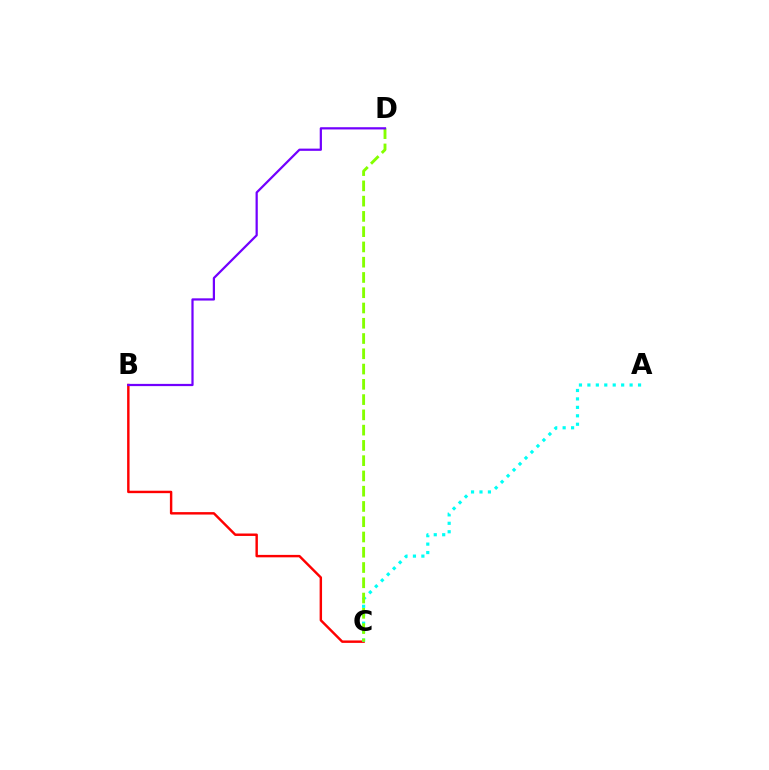{('B', 'C'): [{'color': '#ff0000', 'line_style': 'solid', 'thickness': 1.75}], ('A', 'C'): [{'color': '#00fff6', 'line_style': 'dotted', 'thickness': 2.29}], ('C', 'D'): [{'color': '#84ff00', 'line_style': 'dashed', 'thickness': 2.07}], ('B', 'D'): [{'color': '#7200ff', 'line_style': 'solid', 'thickness': 1.6}]}